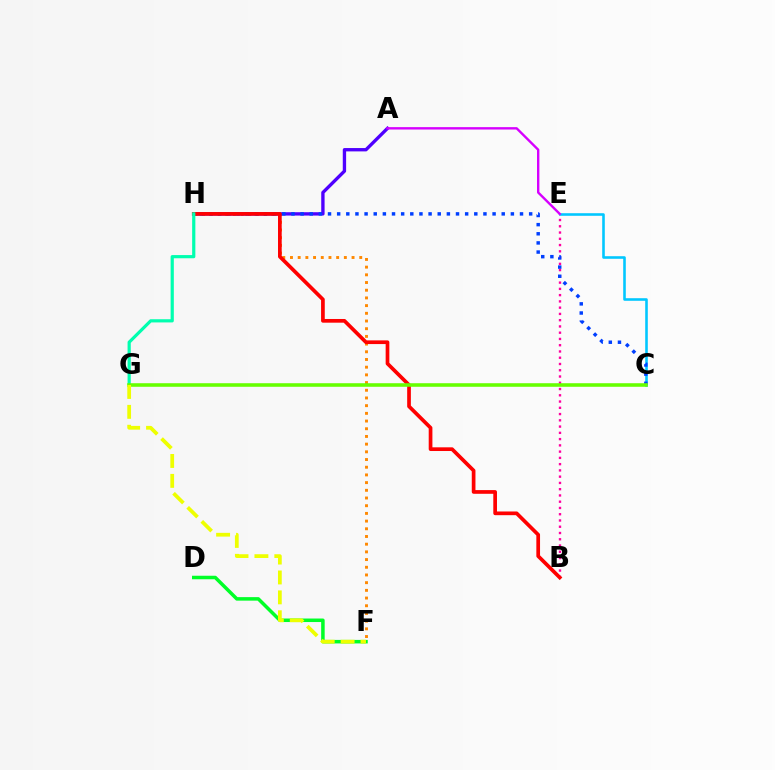{('F', 'H'): [{'color': '#ff8800', 'line_style': 'dotted', 'thickness': 2.09}], ('A', 'H'): [{'color': '#4f00ff', 'line_style': 'solid', 'thickness': 2.41}], ('B', 'E'): [{'color': '#ff00a0', 'line_style': 'dotted', 'thickness': 1.7}], ('C', 'E'): [{'color': '#00c7ff', 'line_style': 'solid', 'thickness': 1.86}], ('D', 'F'): [{'color': '#00ff27', 'line_style': 'solid', 'thickness': 2.53}], ('C', 'H'): [{'color': '#003fff', 'line_style': 'dotted', 'thickness': 2.48}], ('B', 'H'): [{'color': '#ff0000', 'line_style': 'solid', 'thickness': 2.66}], ('G', 'H'): [{'color': '#00ffaf', 'line_style': 'solid', 'thickness': 2.3}], ('A', 'E'): [{'color': '#d600ff', 'line_style': 'solid', 'thickness': 1.72}], ('C', 'G'): [{'color': '#66ff00', 'line_style': 'solid', 'thickness': 2.57}], ('F', 'G'): [{'color': '#eeff00', 'line_style': 'dashed', 'thickness': 2.7}]}